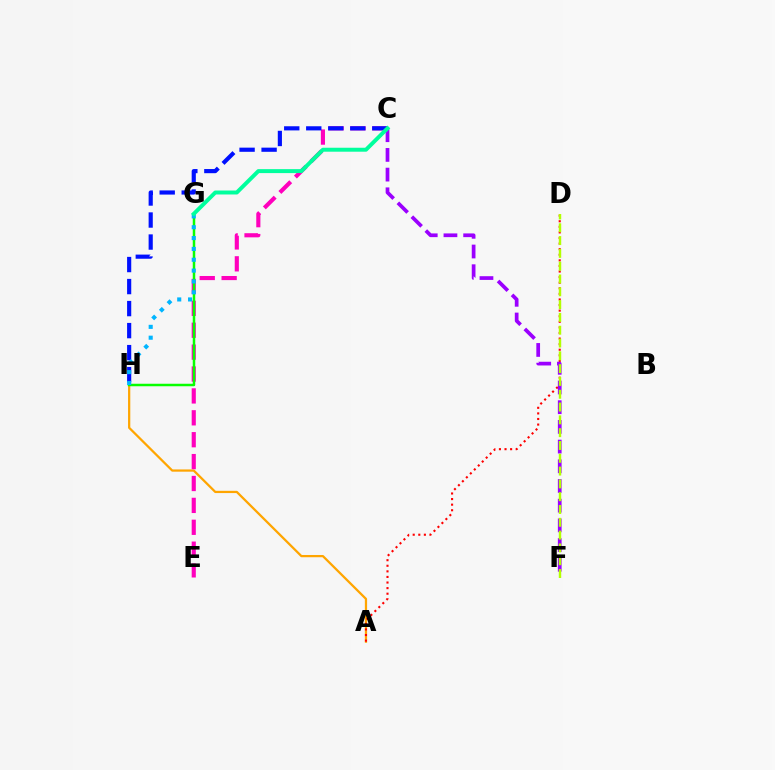{('A', 'H'): [{'color': '#ffa500', 'line_style': 'solid', 'thickness': 1.62}], ('C', 'E'): [{'color': '#ff00bd', 'line_style': 'dashed', 'thickness': 2.97}], ('C', 'H'): [{'color': '#0010ff', 'line_style': 'dashed', 'thickness': 2.99}], ('A', 'D'): [{'color': '#ff0000', 'line_style': 'dotted', 'thickness': 1.52}], ('G', 'H'): [{'color': '#08ff00', 'line_style': 'solid', 'thickness': 1.8}, {'color': '#00b5ff', 'line_style': 'dotted', 'thickness': 2.95}], ('C', 'F'): [{'color': '#9b00ff', 'line_style': 'dashed', 'thickness': 2.68}], ('C', 'G'): [{'color': '#00ff9d', 'line_style': 'solid', 'thickness': 2.85}], ('D', 'F'): [{'color': '#b3ff00', 'line_style': 'dashed', 'thickness': 1.74}]}